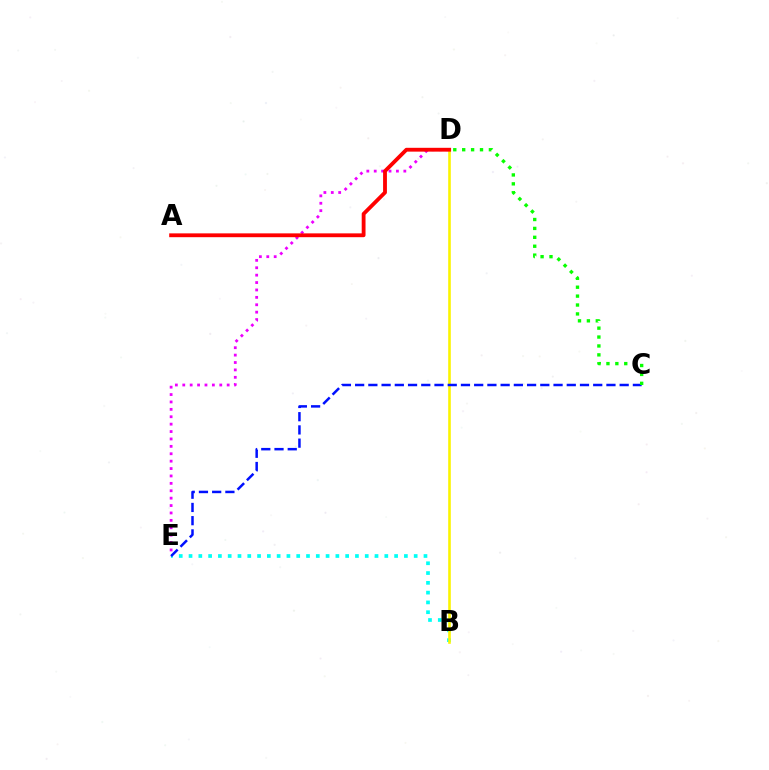{('B', 'E'): [{'color': '#00fff6', 'line_style': 'dotted', 'thickness': 2.66}], ('D', 'E'): [{'color': '#ee00ff', 'line_style': 'dotted', 'thickness': 2.01}], ('B', 'D'): [{'color': '#fcf500', 'line_style': 'solid', 'thickness': 1.88}], ('C', 'E'): [{'color': '#0010ff', 'line_style': 'dashed', 'thickness': 1.8}], ('A', 'D'): [{'color': '#ff0000', 'line_style': 'solid', 'thickness': 2.75}], ('C', 'D'): [{'color': '#08ff00', 'line_style': 'dotted', 'thickness': 2.42}]}